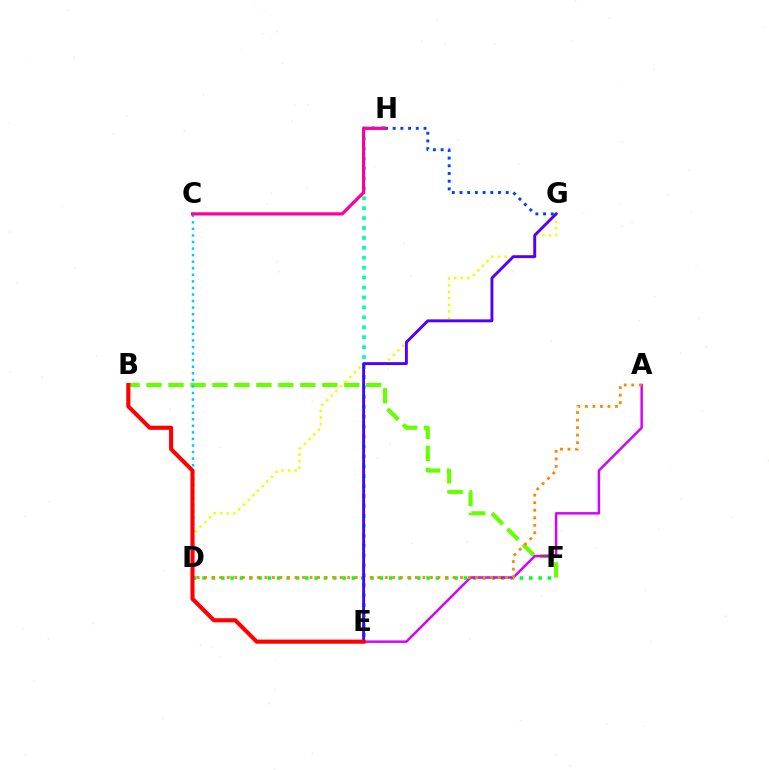{('D', 'G'): [{'color': '#eeff00', 'line_style': 'dotted', 'thickness': 1.79}], ('D', 'F'): [{'color': '#00ff27', 'line_style': 'dotted', 'thickness': 2.54}], ('B', 'F'): [{'color': '#66ff00', 'line_style': 'dashed', 'thickness': 2.98}], ('E', 'H'): [{'color': '#00ffaf', 'line_style': 'dotted', 'thickness': 2.7}], ('A', 'E'): [{'color': '#d600ff', 'line_style': 'solid', 'thickness': 1.78}], ('C', 'D'): [{'color': '#00c7ff', 'line_style': 'dotted', 'thickness': 1.78}], ('G', 'H'): [{'color': '#003fff', 'line_style': 'dotted', 'thickness': 2.09}], ('A', 'D'): [{'color': '#ff8800', 'line_style': 'dotted', 'thickness': 2.04}], ('E', 'G'): [{'color': '#4f00ff', 'line_style': 'solid', 'thickness': 2.09}], ('B', 'E'): [{'color': '#ff0000', 'line_style': 'solid', 'thickness': 2.94}], ('C', 'H'): [{'color': '#ff00a0', 'line_style': 'solid', 'thickness': 2.33}]}